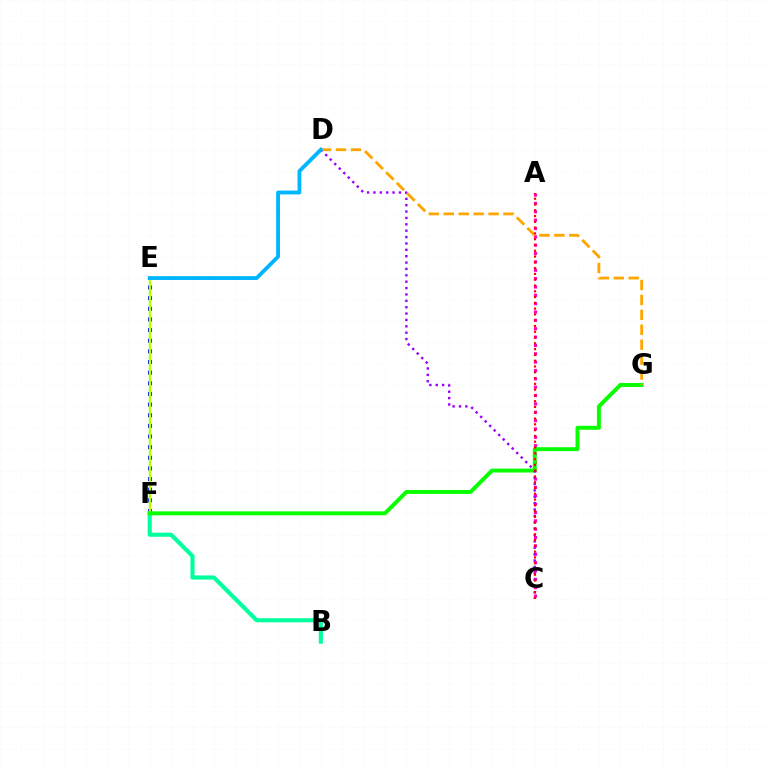{('E', 'F'): [{'color': '#0010ff', 'line_style': 'dotted', 'thickness': 2.89}, {'color': '#b3ff00', 'line_style': 'solid', 'thickness': 1.71}], ('B', 'F'): [{'color': '#00ff9d', 'line_style': 'solid', 'thickness': 2.96}], ('A', 'C'): [{'color': '#ff00bd', 'line_style': 'dotted', 'thickness': 2.27}, {'color': '#ff0000', 'line_style': 'dotted', 'thickness': 1.57}], ('F', 'G'): [{'color': '#08ff00', 'line_style': 'solid', 'thickness': 2.83}], ('C', 'D'): [{'color': '#9b00ff', 'line_style': 'dotted', 'thickness': 1.73}], ('D', 'G'): [{'color': '#ffa500', 'line_style': 'dashed', 'thickness': 2.03}], ('D', 'E'): [{'color': '#00b5ff', 'line_style': 'solid', 'thickness': 2.76}]}